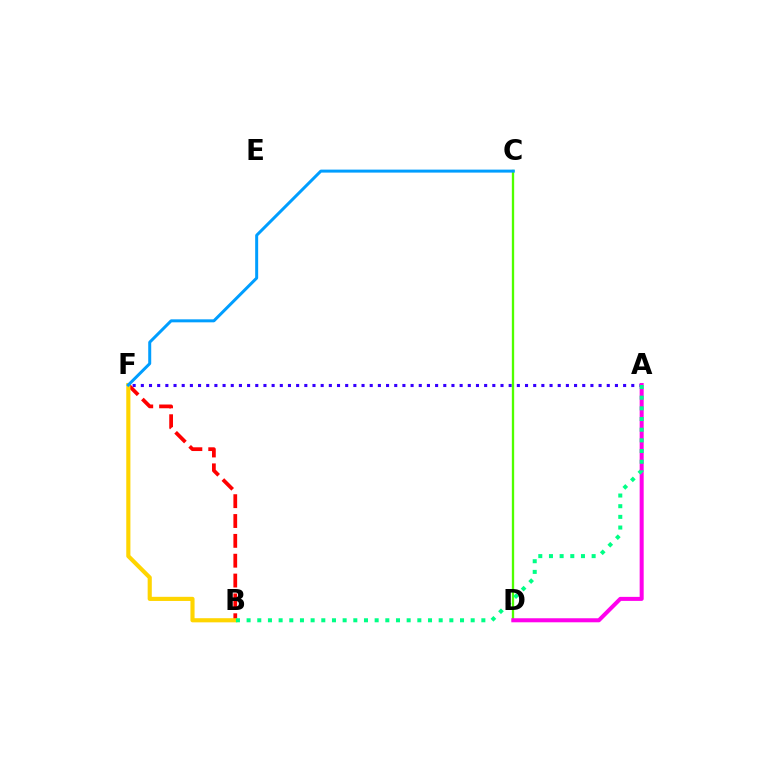{('A', 'F'): [{'color': '#3700ff', 'line_style': 'dotted', 'thickness': 2.22}], ('B', 'F'): [{'color': '#ff0000', 'line_style': 'dashed', 'thickness': 2.7}, {'color': '#ffd500', 'line_style': 'solid', 'thickness': 2.98}], ('C', 'D'): [{'color': '#4fff00', 'line_style': 'solid', 'thickness': 1.67}], ('A', 'D'): [{'color': '#ff00ed', 'line_style': 'solid', 'thickness': 2.9}], ('A', 'B'): [{'color': '#00ff86', 'line_style': 'dotted', 'thickness': 2.9}], ('C', 'F'): [{'color': '#009eff', 'line_style': 'solid', 'thickness': 2.15}]}